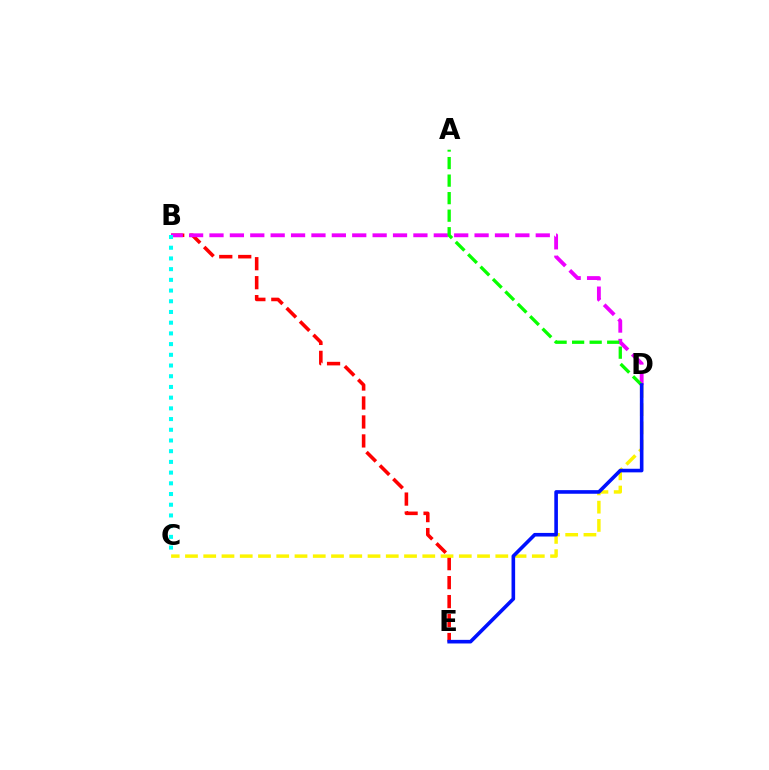{('B', 'E'): [{'color': '#ff0000', 'line_style': 'dashed', 'thickness': 2.58}], ('B', 'D'): [{'color': '#ee00ff', 'line_style': 'dashed', 'thickness': 2.77}], ('B', 'C'): [{'color': '#00fff6', 'line_style': 'dotted', 'thickness': 2.91}], ('C', 'D'): [{'color': '#fcf500', 'line_style': 'dashed', 'thickness': 2.48}], ('A', 'D'): [{'color': '#08ff00', 'line_style': 'dashed', 'thickness': 2.38}], ('D', 'E'): [{'color': '#0010ff', 'line_style': 'solid', 'thickness': 2.6}]}